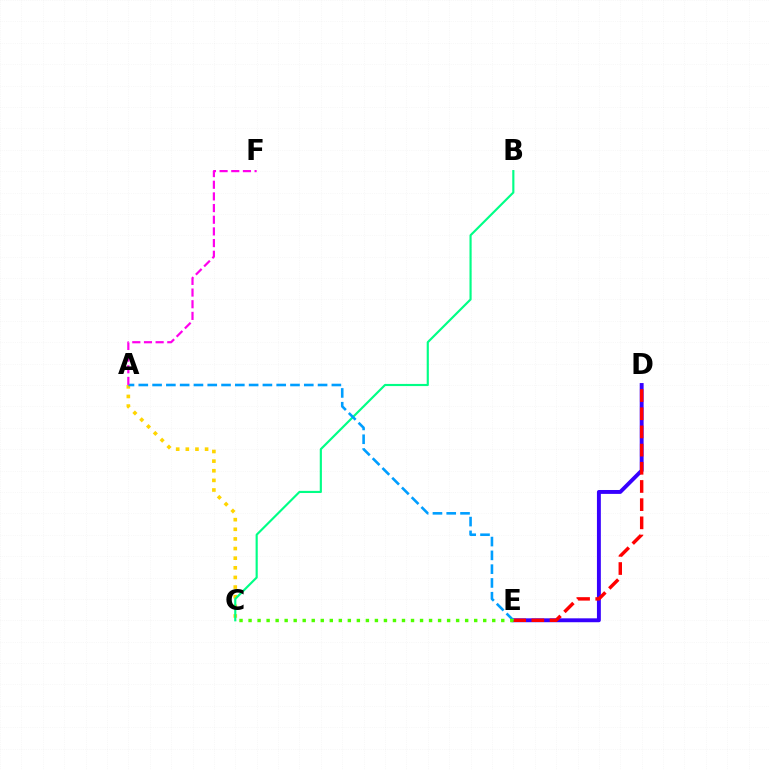{('D', 'E'): [{'color': '#3700ff', 'line_style': 'solid', 'thickness': 2.81}, {'color': '#ff0000', 'line_style': 'dashed', 'thickness': 2.47}], ('A', 'C'): [{'color': '#ffd500', 'line_style': 'dotted', 'thickness': 2.62}], ('B', 'C'): [{'color': '#00ff86', 'line_style': 'solid', 'thickness': 1.55}], ('A', 'E'): [{'color': '#009eff', 'line_style': 'dashed', 'thickness': 1.87}], ('A', 'F'): [{'color': '#ff00ed', 'line_style': 'dashed', 'thickness': 1.59}], ('C', 'E'): [{'color': '#4fff00', 'line_style': 'dotted', 'thickness': 2.45}]}